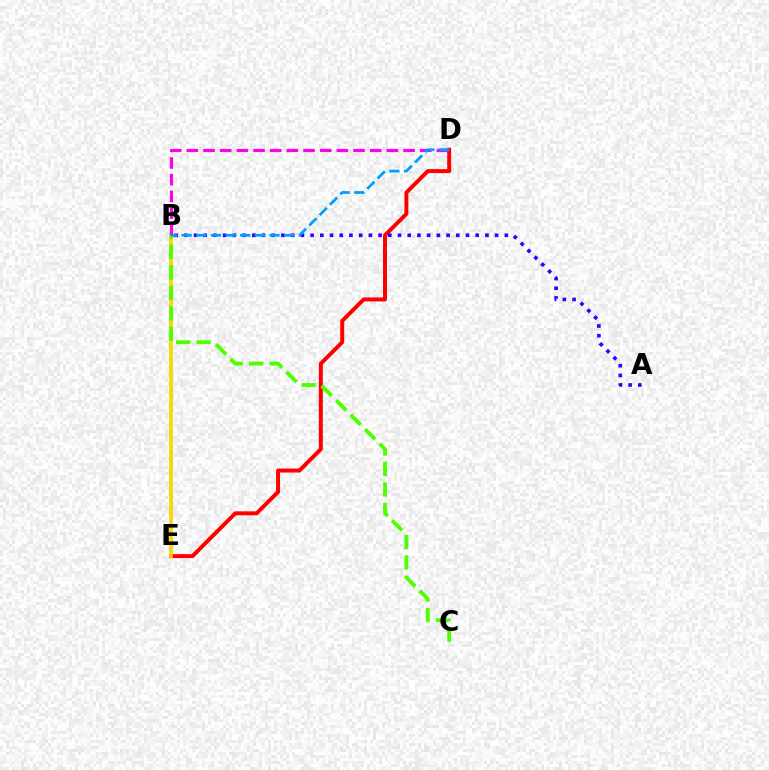{('B', 'E'): [{'color': '#00ff86', 'line_style': 'solid', 'thickness': 1.8}, {'color': '#ffd500', 'line_style': 'solid', 'thickness': 2.6}], ('D', 'E'): [{'color': '#ff0000', 'line_style': 'solid', 'thickness': 2.86}], ('B', 'D'): [{'color': '#ff00ed', 'line_style': 'dashed', 'thickness': 2.26}, {'color': '#009eff', 'line_style': 'dashed', 'thickness': 1.99}], ('B', 'C'): [{'color': '#4fff00', 'line_style': 'dashed', 'thickness': 2.78}], ('A', 'B'): [{'color': '#3700ff', 'line_style': 'dotted', 'thickness': 2.64}]}